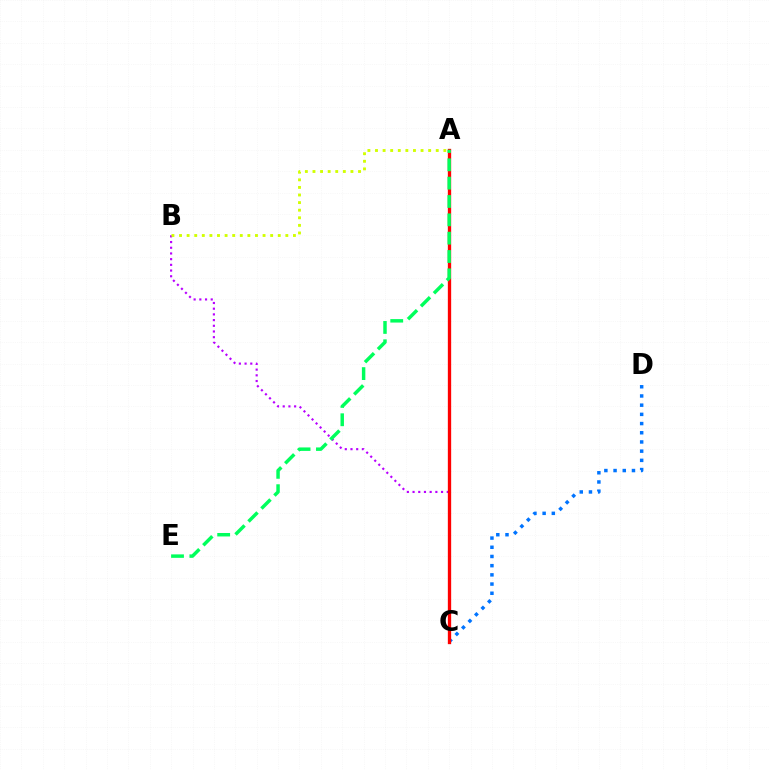{('C', 'D'): [{'color': '#0074ff', 'line_style': 'dotted', 'thickness': 2.5}], ('B', 'C'): [{'color': '#b900ff', 'line_style': 'dotted', 'thickness': 1.55}], ('A', 'C'): [{'color': '#ff0000', 'line_style': 'solid', 'thickness': 2.39}], ('A', 'E'): [{'color': '#00ff5c', 'line_style': 'dashed', 'thickness': 2.49}], ('A', 'B'): [{'color': '#d1ff00', 'line_style': 'dotted', 'thickness': 2.06}]}